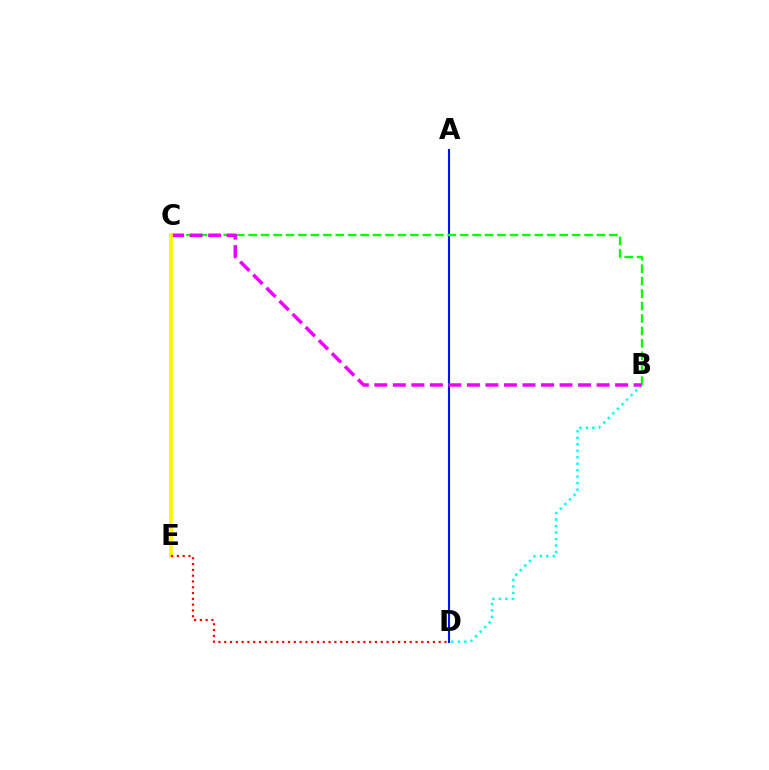{('B', 'D'): [{'color': '#00fff6', 'line_style': 'dotted', 'thickness': 1.76}], ('A', 'D'): [{'color': '#0010ff', 'line_style': 'solid', 'thickness': 1.51}], ('B', 'C'): [{'color': '#08ff00', 'line_style': 'dashed', 'thickness': 1.69}, {'color': '#ee00ff', 'line_style': 'dashed', 'thickness': 2.52}], ('C', 'E'): [{'color': '#fcf500', 'line_style': 'solid', 'thickness': 2.66}], ('D', 'E'): [{'color': '#ff0000', 'line_style': 'dotted', 'thickness': 1.58}]}